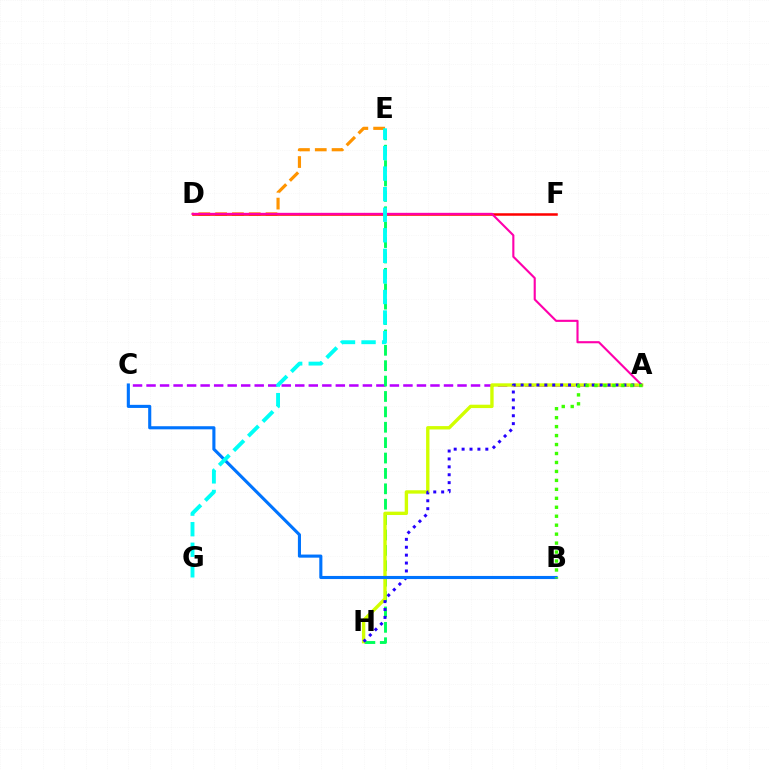{('A', 'C'): [{'color': '#b900ff', 'line_style': 'dashed', 'thickness': 1.84}], ('D', 'E'): [{'color': '#ff9400', 'line_style': 'dashed', 'thickness': 2.28}], ('E', 'H'): [{'color': '#00ff5c', 'line_style': 'dashed', 'thickness': 2.09}], ('A', 'H'): [{'color': '#d1ff00', 'line_style': 'solid', 'thickness': 2.43}, {'color': '#2500ff', 'line_style': 'dotted', 'thickness': 2.15}], ('D', 'F'): [{'color': '#ff0000', 'line_style': 'solid', 'thickness': 1.81}], ('A', 'D'): [{'color': '#ff00ac', 'line_style': 'solid', 'thickness': 1.53}], ('B', 'C'): [{'color': '#0074ff', 'line_style': 'solid', 'thickness': 2.23}], ('A', 'B'): [{'color': '#3dff00', 'line_style': 'dotted', 'thickness': 2.43}], ('E', 'G'): [{'color': '#00fff6', 'line_style': 'dashed', 'thickness': 2.79}]}